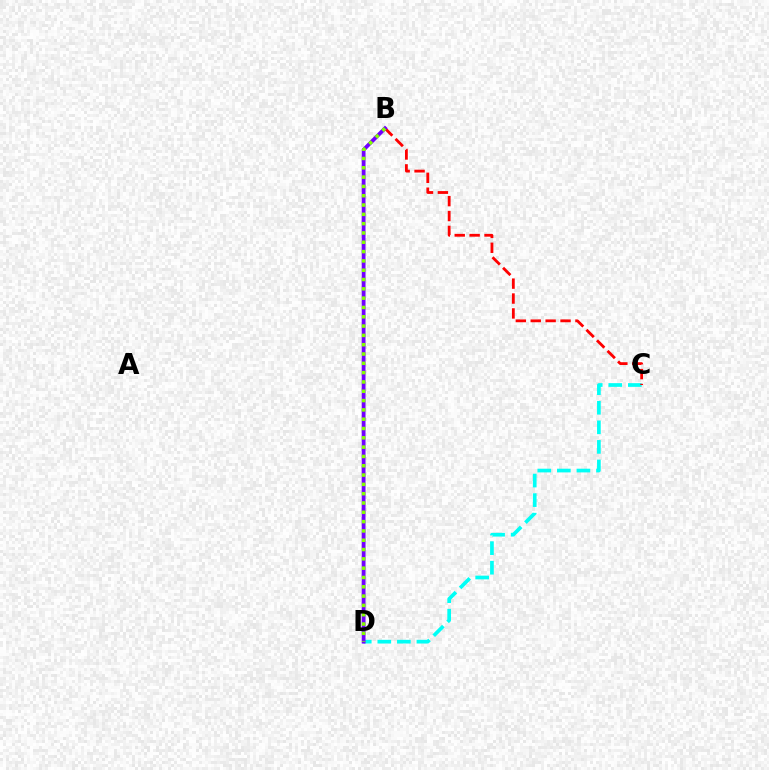{('C', 'D'): [{'color': '#00fff6', 'line_style': 'dashed', 'thickness': 2.66}], ('B', 'C'): [{'color': '#ff0000', 'line_style': 'dashed', 'thickness': 2.02}], ('B', 'D'): [{'color': '#7200ff', 'line_style': 'solid', 'thickness': 2.74}, {'color': '#84ff00', 'line_style': 'dotted', 'thickness': 2.53}]}